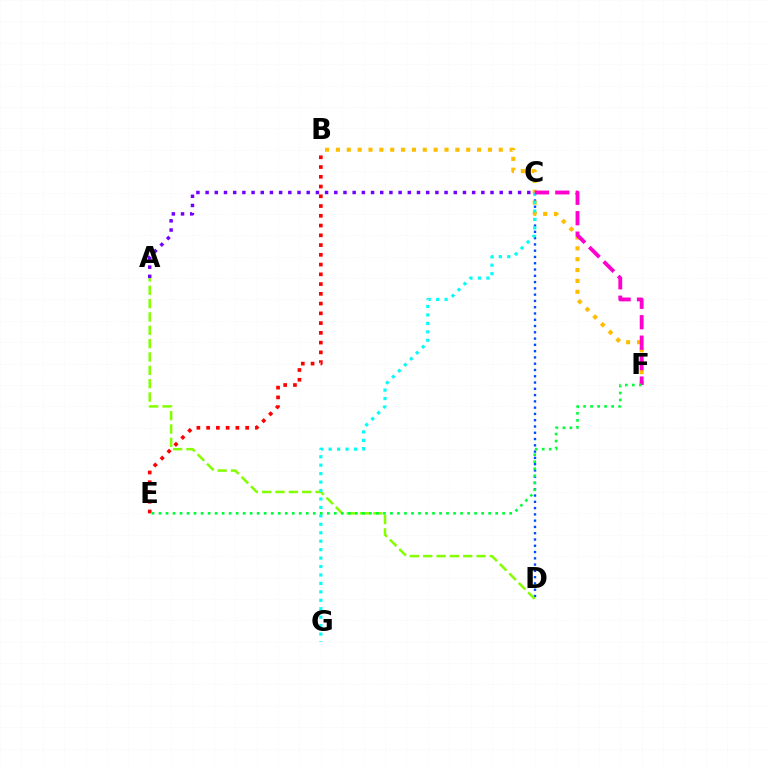{('C', 'D'): [{'color': '#004bff', 'line_style': 'dotted', 'thickness': 1.71}], ('B', 'F'): [{'color': '#ffbd00', 'line_style': 'dotted', 'thickness': 2.95}], ('B', 'E'): [{'color': '#ff0000', 'line_style': 'dotted', 'thickness': 2.65}], ('A', 'D'): [{'color': '#84ff00', 'line_style': 'dashed', 'thickness': 1.81}], ('C', 'G'): [{'color': '#00fff6', 'line_style': 'dotted', 'thickness': 2.29}], ('C', 'F'): [{'color': '#ff00cf', 'line_style': 'dashed', 'thickness': 2.78}], ('E', 'F'): [{'color': '#00ff39', 'line_style': 'dotted', 'thickness': 1.91}], ('A', 'C'): [{'color': '#7200ff', 'line_style': 'dotted', 'thickness': 2.5}]}